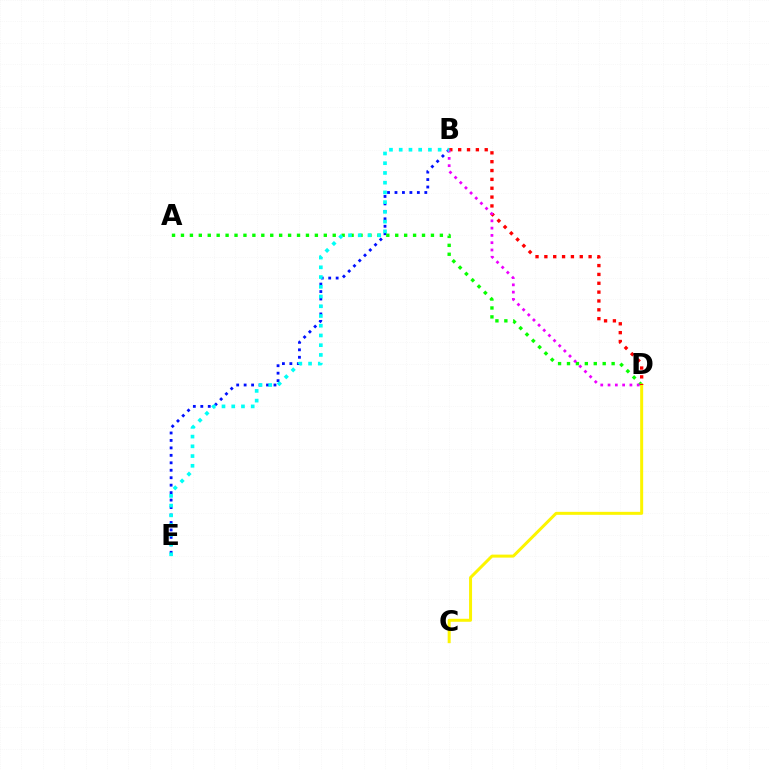{('B', 'E'): [{'color': '#0010ff', 'line_style': 'dotted', 'thickness': 2.03}, {'color': '#00fff6', 'line_style': 'dotted', 'thickness': 2.64}], ('A', 'D'): [{'color': '#08ff00', 'line_style': 'dotted', 'thickness': 2.43}], ('C', 'D'): [{'color': '#fcf500', 'line_style': 'solid', 'thickness': 2.16}], ('B', 'D'): [{'color': '#ff0000', 'line_style': 'dotted', 'thickness': 2.4}, {'color': '#ee00ff', 'line_style': 'dotted', 'thickness': 1.98}]}